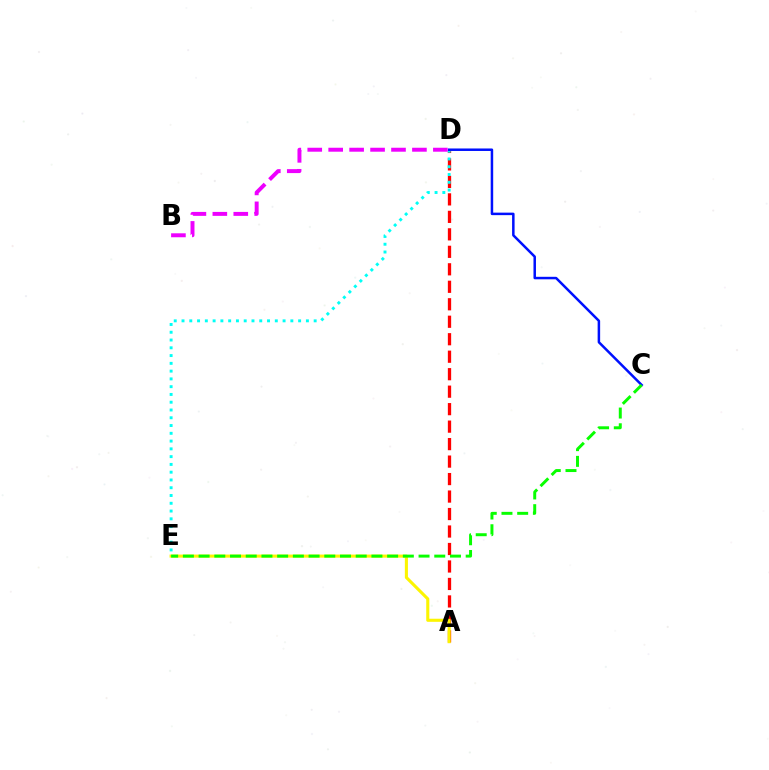{('A', 'D'): [{'color': '#ff0000', 'line_style': 'dashed', 'thickness': 2.37}], ('A', 'E'): [{'color': '#fcf500', 'line_style': 'solid', 'thickness': 2.22}], ('D', 'E'): [{'color': '#00fff6', 'line_style': 'dotted', 'thickness': 2.11}], ('C', 'D'): [{'color': '#0010ff', 'line_style': 'solid', 'thickness': 1.8}], ('C', 'E'): [{'color': '#08ff00', 'line_style': 'dashed', 'thickness': 2.13}], ('B', 'D'): [{'color': '#ee00ff', 'line_style': 'dashed', 'thickness': 2.84}]}